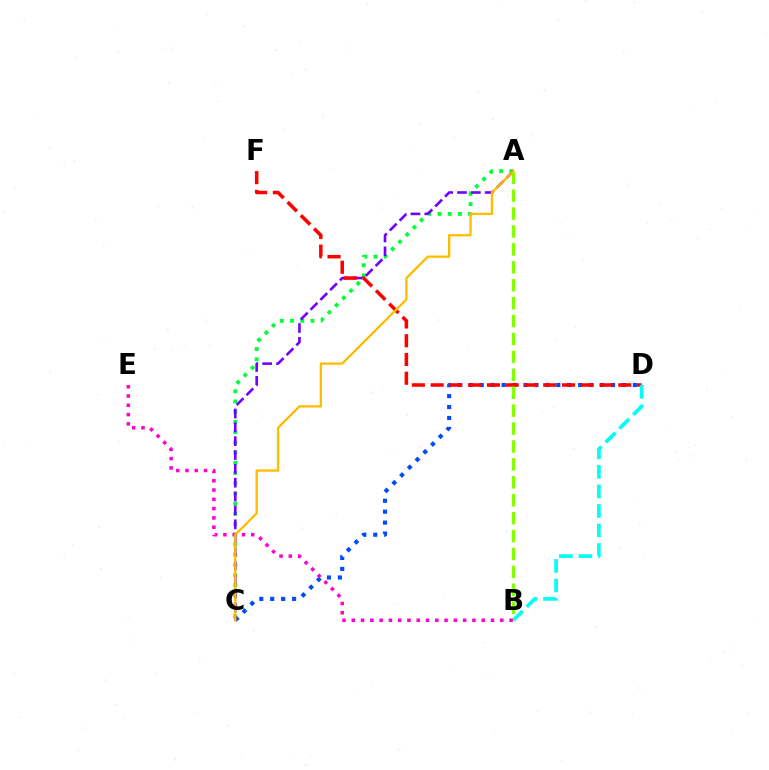{('A', 'C'): [{'color': '#00ff39', 'line_style': 'dotted', 'thickness': 2.78}, {'color': '#7200ff', 'line_style': 'dashed', 'thickness': 1.88}, {'color': '#ffbd00', 'line_style': 'solid', 'thickness': 1.67}], ('C', 'D'): [{'color': '#004bff', 'line_style': 'dotted', 'thickness': 2.97}], ('D', 'F'): [{'color': '#ff0000', 'line_style': 'dashed', 'thickness': 2.55}], ('B', 'D'): [{'color': '#00fff6', 'line_style': 'dashed', 'thickness': 2.66}], ('A', 'B'): [{'color': '#84ff00', 'line_style': 'dashed', 'thickness': 2.43}], ('B', 'E'): [{'color': '#ff00cf', 'line_style': 'dotted', 'thickness': 2.52}]}